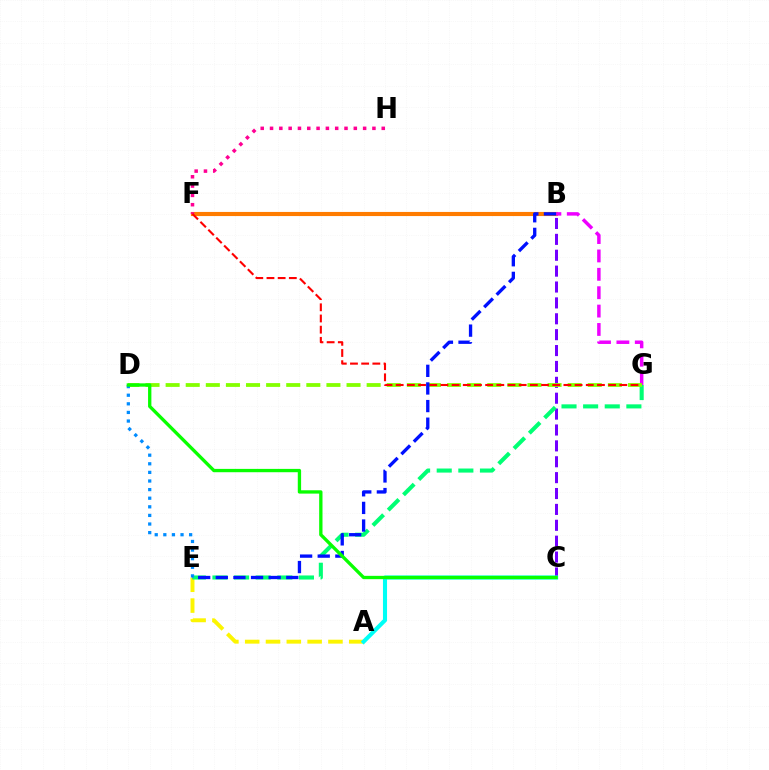{('B', 'F'): [{'color': '#ff7c00', 'line_style': 'solid', 'thickness': 2.97}], ('B', 'C'): [{'color': '#7200ff', 'line_style': 'dashed', 'thickness': 2.16}], ('F', 'H'): [{'color': '#ff0094', 'line_style': 'dotted', 'thickness': 2.53}], ('A', 'E'): [{'color': '#fcf500', 'line_style': 'dashed', 'thickness': 2.83}], ('E', 'G'): [{'color': '#00ff74', 'line_style': 'dashed', 'thickness': 2.94}], ('B', 'G'): [{'color': '#ee00ff', 'line_style': 'dashed', 'thickness': 2.5}], ('D', 'G'): [{'color': '#84ff00', 'line_style': 'dashed', 'thickness': 2.73}], ('F', 'G'): [{'color': '#ff0000', 'line_style': 'dashed', 'thickness': 1.52}], ('A', 'C'): [{'color': '#00fff6', 'line_style': 'solid', 'thickness': 2.94}], ('D', 'E'): [{'color': '#008cff', 'line_style': 'dotted', 'thickness': 2.34}], ('B', 'E'): [{'color': '#0010ff', 'line_style': 'dashed', 'thickness': 2.39}], ('C', 'D'): [{'color': '#08ff00', 'line_style': 'solid', 'thickness': 2.39}]}